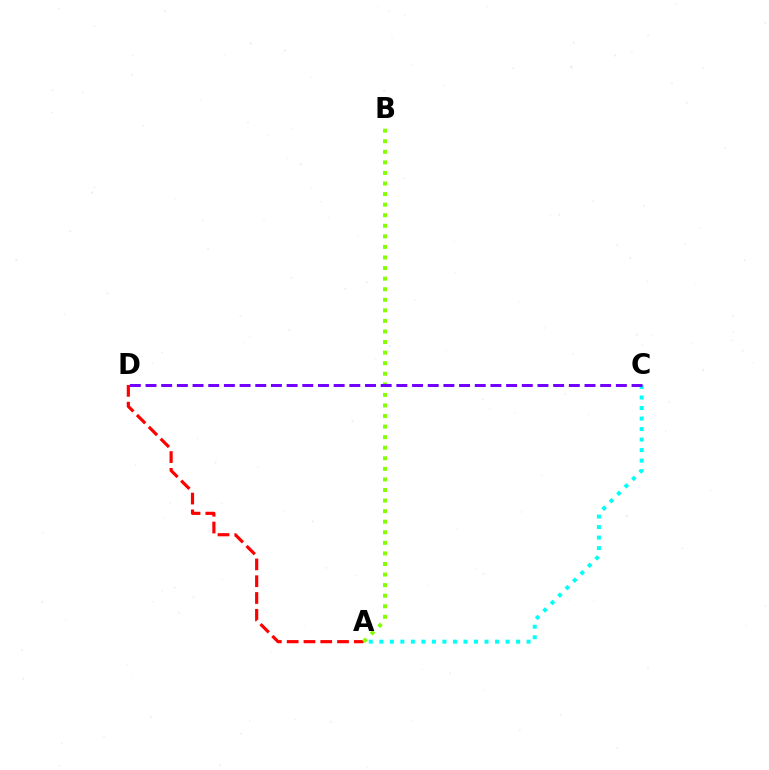{('A', 'D'): [{'color': '#ff0000', 'line_style': 'dashed', 'thickness': 2.28}], ('A', 'C'): [{'color': '#00fff6', 'line_style': 'dotted', 'thickness': 2.86}], ('A', 'B'): [{'color': '#84ff00', 'line_style': 'dotted', 'thickness': 2.87}], ('C', 'D'): [{'color': '#7200ff', 'line_style': 'dashed', 'thickness': 2.13}]}